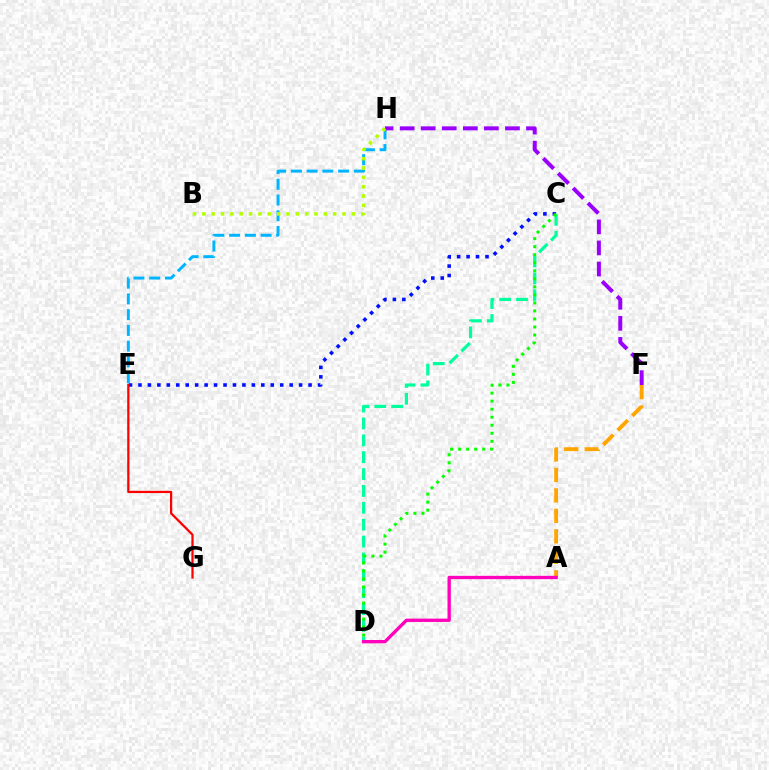{('E', 'H'): [{'color': '#00b5ff', 'line_style': 'dashed', 'thickness': 2.14}], ('F', 'H'): [{'color': '#9b00ff', 'line_style': 'dashed', 'thickness': 2.86}], ('C', 'E'): [{'color': '#0010ff', 'line_style': 'dotted', 'thickness': 2.57}], ('C', 'D'): [{'color': '#00ff9d', 'line_style': 'dashed', 'thickness': 2.29}, {'color': '#08ff00', 'line_style': 'dotted', 'thickness': 2.18}], ('A', 'F'): [{'color': '#ffa500', 'line_style': 'dashed', 'thickness': 2.78}], ('E', 'G'): [{'color': '#ff0000', 'line_style': 'solid', 'thickness': 1.61}], ('A', 'D'): [{'color': '#ff00bd', 'line_style': 'solid', 'thickness': 2.39}], ('B', 'H'): [{'color': '#b3ff00', 'line_style': 'dotted', 'thickness': 2.54}]}